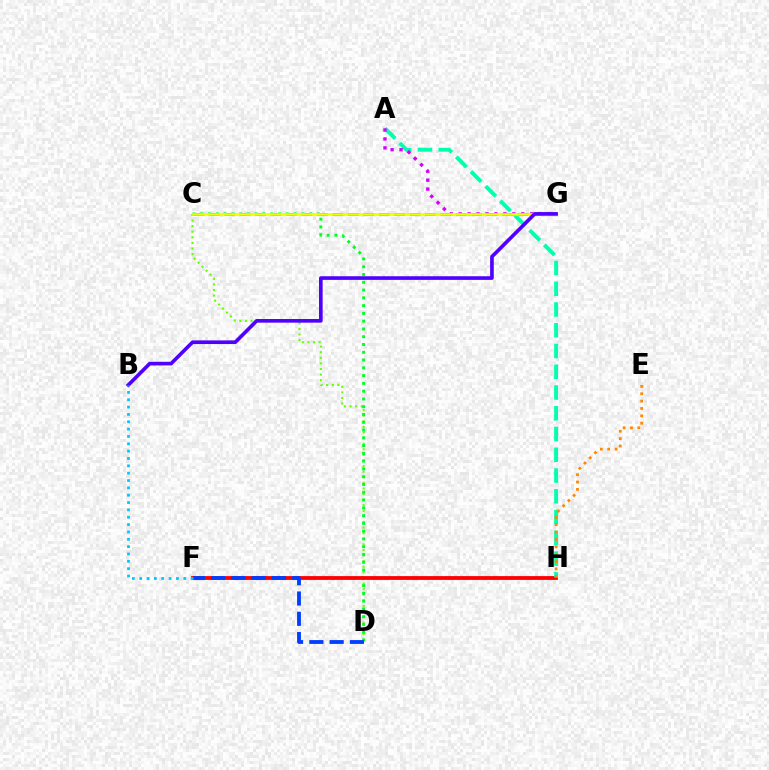{('C', 'D'): [{'color': '#66ff00', 'line_style': 'dotted', 'thickness': 1.52}, {'color': '#00ff27', 'line_style': 'dotted', 'thickness': 2.11}], ('C', 'G'): [{'color': '#ff00a0', 'line_style': 'dashed', 'thickness': 2.1}, {'color': '#eeff00', 'line_style': 'solid', 'thickness': 1.89}], ('F', 'H'): [{'color': '#ff0000', 'line_style': 'solid', 'thickness': 2.74}], ('D', 'F'): [{'color': '#003fff', 'line_style': 'dashed', 'thickness': 2.75}], ('A', 'H'): [{'color': '#00ffaf', 'line_style': 'dashed', 'thickness': 2.82}], ('E', 'H'): [{'color': '#ff8800', 'line_style': 'dotted', 'thickness': 2.0}], ('A', 'G'): [{'color': '#d600ff', 'line_style': 'dotted', 'thickness': 2.43}], ('B', 'G'): [{'color': '#4f00ff', 'line_style': 'solid', 'thickness': 2.62}], ('B', 'F'): [{'color': '#00c7ff', 'line_style': 'dotted', 'thickness': 2.0}]}